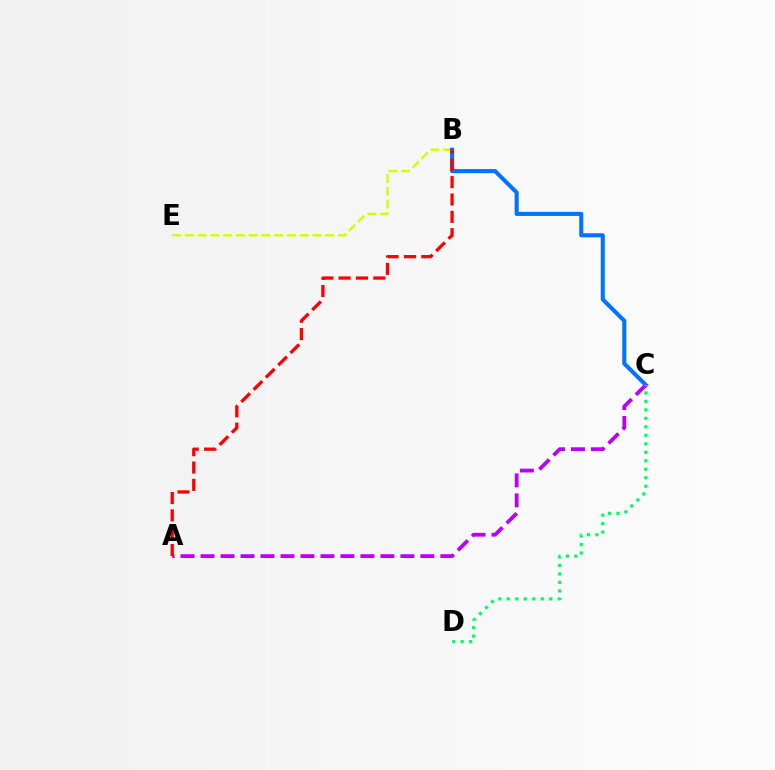{('B', 'E'): [{'color': '#d1ff00', 'line_style': 'dashed', 'thickness': 1.73}], ('B', 'C'): [{'color': '#0074ff', 'line_style': 'solid', 'thickness': 2.94}], ('A', 'C'): [{'color': '#b900ff', 'line_style': 'dashed', 'thickness': 2.71}], ('A', 'B'): [{'color': '#ff0000', 'line_style': 'dashed', 'thickness': 2.36}], ('C', 'D'): [{'color': '#00ff5c', 'line_style': 'dotted', 'thickness': 2.31}]}